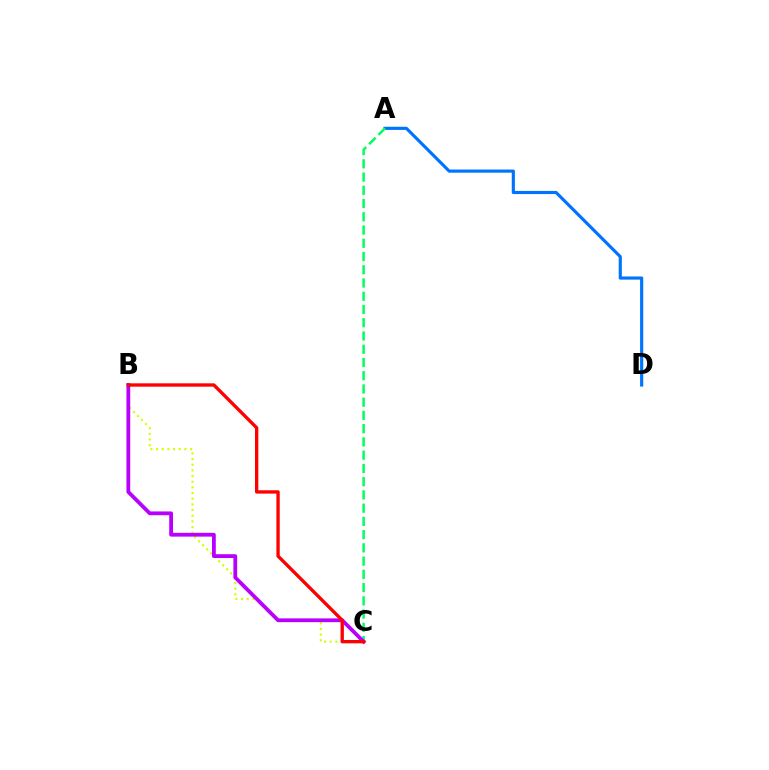{('A', 'D'): [{'color': '#0074ff', 'line_style': 'solid', 'thickness': 2.27}], ('B', 'C'): [{'color': '#d1ff00', 'line_style': 'dotted', 'thickness': 1.54}, {'color': '#b900ff', 'line_style': 'solid', 'thickness': 2.73}, {'color': '#ff0000', 'line_style': 'solid', 'thickness': 2.4}], ('A', 'C'): [{'color': '#00ff5c', 'line_style': 'dashed', 'thickness': 1.8}]}